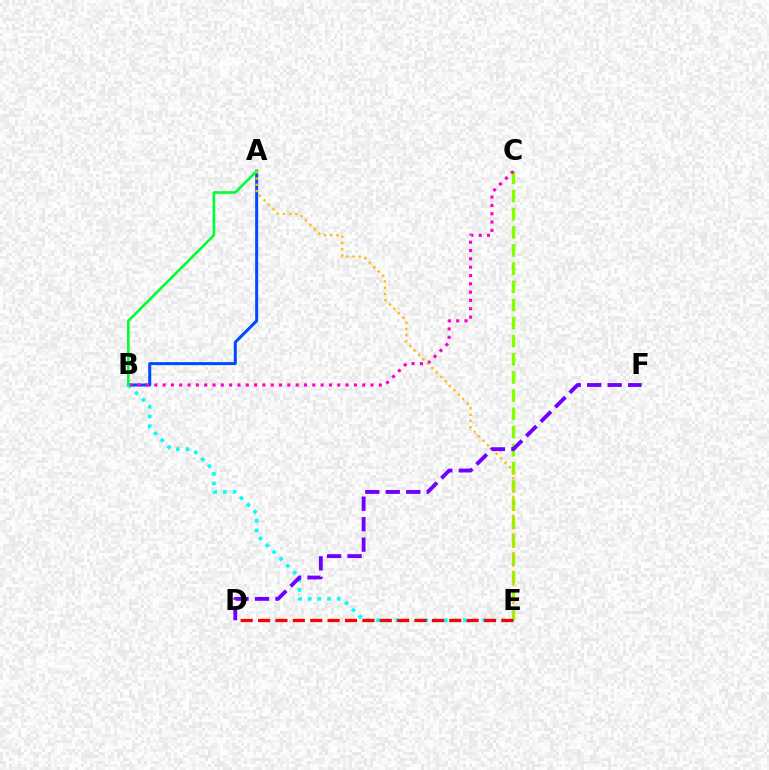{('C', 'E'): [{'color': '#84ff00', 'line_style': 'dashed', 'thickness': 2.47}], ('A', 'B'): [{'color': '#004bff', 'line_style': 'solid', 'thickness': 2.17}, {'color': '#00ff39', 'line_style': 'solid', 'thickness': 1.92}], ('B', 'E'): [{'color': '#00fff6', 'line_style': 'dotted', 'thickness': 2.62}], ('D', 'E'): [{'color': '#ff0000', 'line_style': 'dashed', 'thickness': 2.36}], ('B', 'C'): [{'color': '#ff00cf', 'line_style': 'dotted', 'thickness': 2.26}], ('A', 'E'): [{'color': '#ffbd00', 'line_style': 'dotted', 'thickness': 1.7}], ('D', 'F'): [{'color': '#7200ff', 'line_style': 'dashed', 'thickness': 2.78}]}